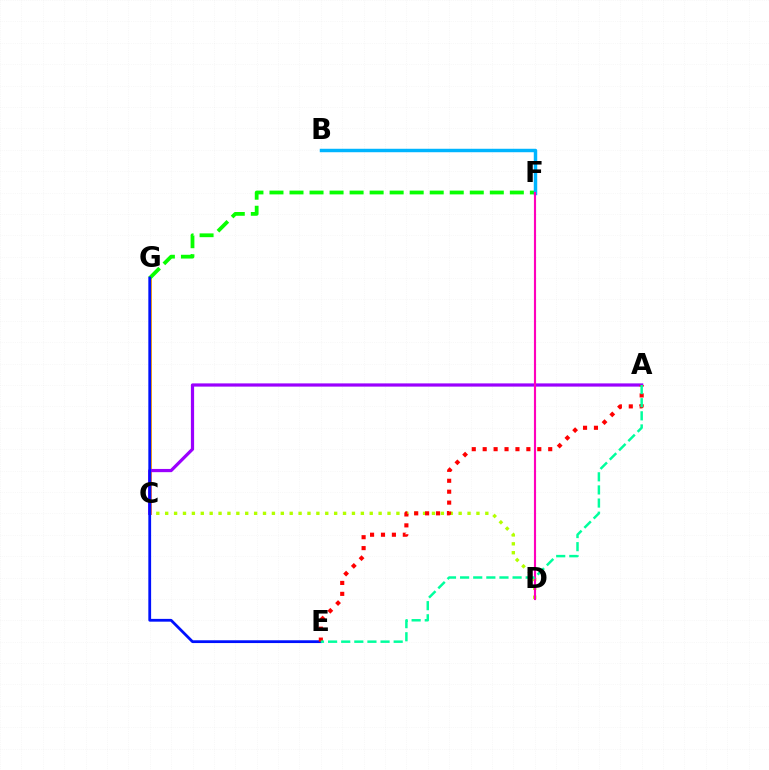{('C', 'G'): [{'color': '#ffa500', 'line_style': 'solid', 'thickness': 2.09}], ('C', 'D'): [{'color': '#b3ff00', 'line_style': 'dotted', 'thickness': 2.42}], ('F', 'G'): [{'color': '#08ff00', 'line_style': 'dashed', 'thickness': 2.72}], ('A', 'C'): [{'color': '#9b00ff', 'line_style': 'solid', 'thickness': 2.32}], ('E', 'G'): [{'color': '#0010ff', 'line_style': 'solid', 'thickness': 2.0}], ('A', 'E'): [{'color': '#ff0000', 'line_style': 'dotted', 'thickness': 2.97}, {'color': '#00ff9d', 'line_style': 'dashed', 'thickness': 1.78}], ('B', 'F'): [{'color': '#00b5ff', 'line_style': 'solid', 'thickness': 2.49}], ('D', 'F'): [{'color': '#ff00bd', 'line_style': 'solid', 'thickness': 1.54}]}